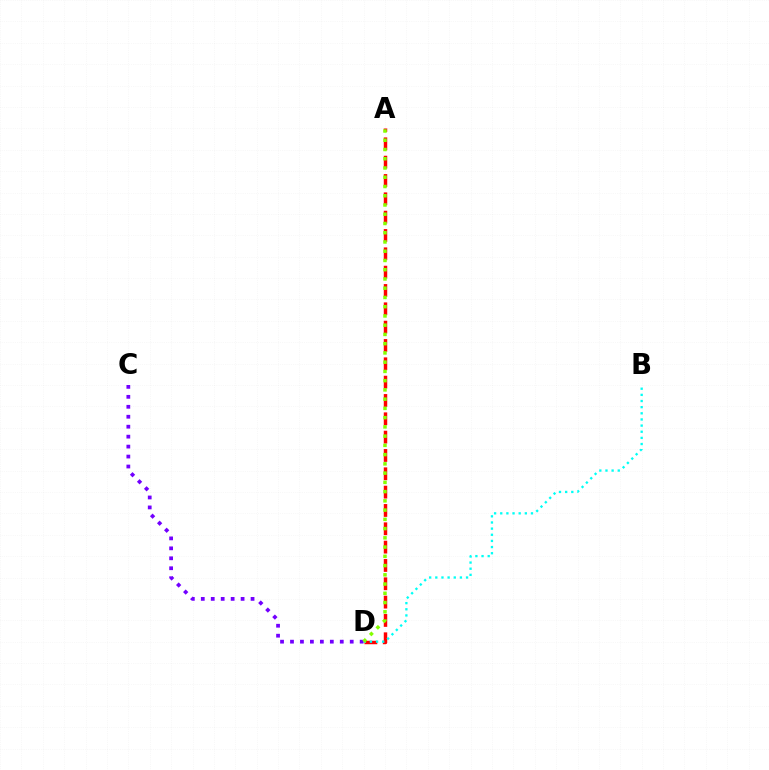{('A', 'D'): [{'color': '#ff0000', 'line_style': 'dashed', 'thickness': 2.49}, {'color': '#84ff00', 'line_style': 'dotted', 'thickness': 2.51}], ('B', 'D'): [{'color': '#00fff6', 'line_style': 'dotted', 'thickness': 1.67}], ('C', 'D'): [{'color': '#7200ff', 'line_style': 'dotted', 'thickness': 2.7}]}